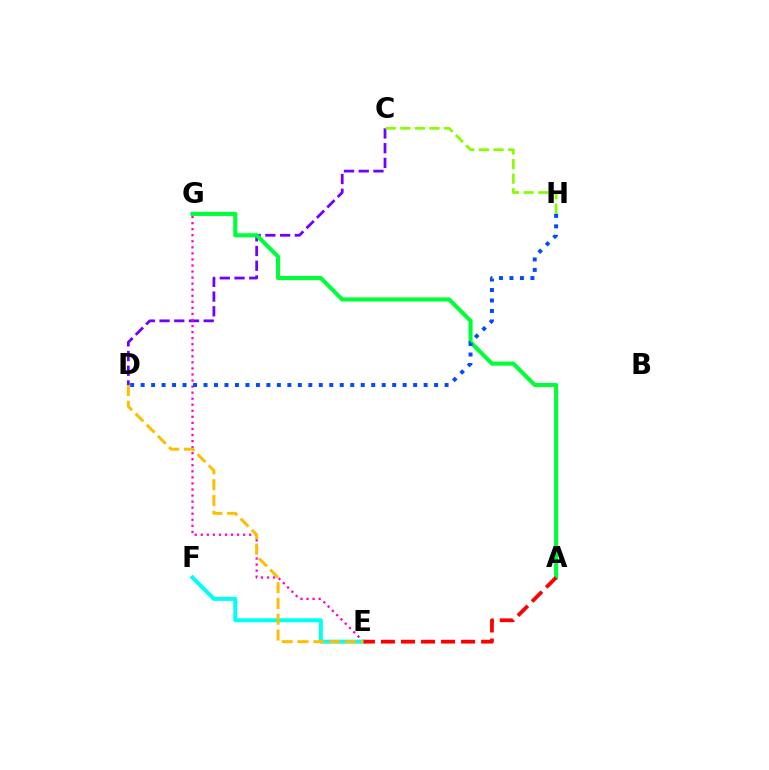{('C', 'D'): [{'color': '#7200ff', 'line_style': 'dashed', 'thickness': 2.0}], ('A', 'G'): [{'color': '#00ff39', 'line_style': 'solid', 'thickness': 2.96}], ('E', 'G'): [{'color': '#ff00cf', 'line_style': 'dotted', 'thickness': 1.64}], ('E', 'F'): [{'color': '#00fff6', 'line_style': 'solid', 'thickness': 2.89}], ('C', 'H'): [{'color': '#84ff00', 'line_style': 'dashed', 'thickness': 1.98}], ('D', 'H'): [{'color': '#004bff', 'line_style': 'dotted', 'thickness': 2.85}], ('D', 'E'): [{'color': '#ffbd00', 'line_style': 'dashed', 'thickness': 2.15}], ('A', 'E'): [{'color': '#ff0000', 'line_style': 'dashed', 'thickness': 2.72}]}